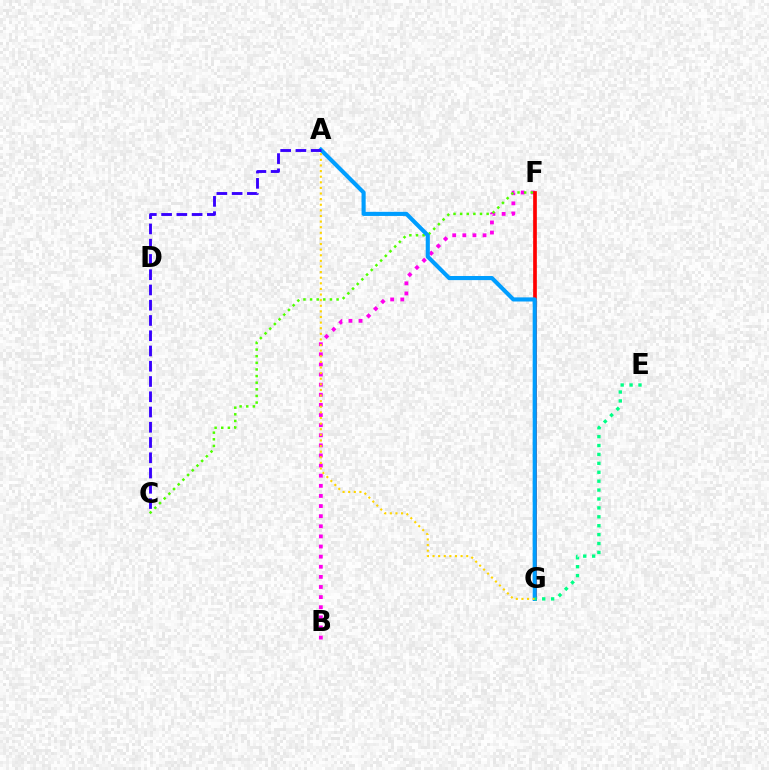{('B', 'F'): [{'color': '#ff00ed', 'line_style': 'dotted', 'thickness': 2.75}], ('C', 'F'): [{'color': '#4fff00', 'line_style': 'dotted', 'thickness': 1.8}], ('F', 'G'): [{'color': '#ff0000', 'line_style': 'solid', 'thickness': 2.66}], ('A', 'G'): [{'color': '#009eff', 'line_style': 'solid', 'thickness': 2.96}, {'color': '#ffd500', 'line_style': 'dotted', 'thickness': 1.52}], ('A', 'C'): [{'color': '#3700ff', 'line_style': 'dashed', 'thickness': 2.07}], ('E', 'G'): [{'color': '#00ff86', 'line_style': 'dotted', 'thickness': 2.42}]}